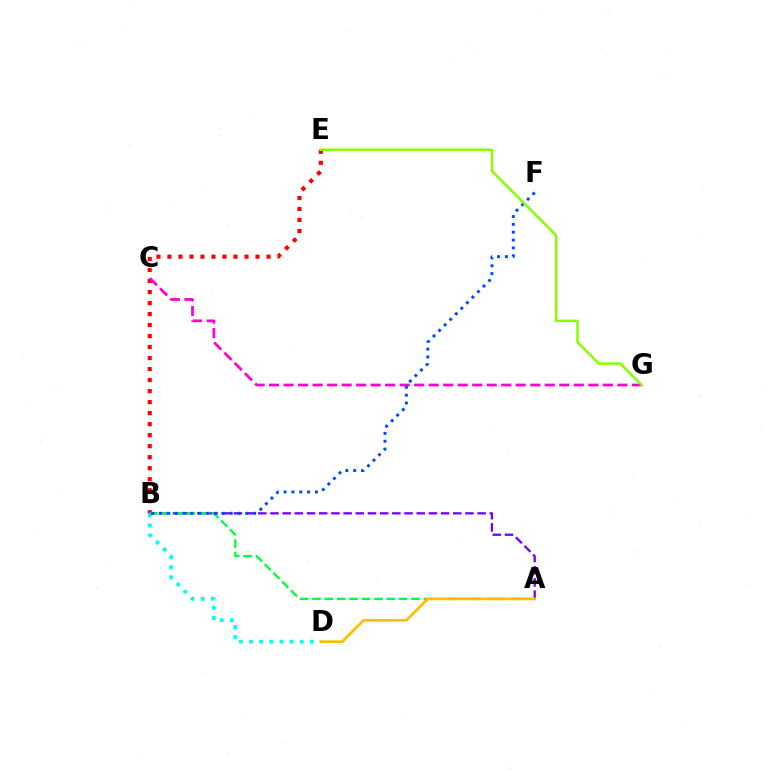{('B', 'E'): [{'color': '#ff0000', 'line_style': 'dotted', 'thickness': 2.99}], ('B', 'D'): [{'color': '#00fff6', 'line_style': 'dotted', 'thickness': 2.75}], ('A', 'B'): [{'color': '#7200ff', 'line_style': 'dashed', 'thickness': 1.66}, {'color': '#00ff39', 'line_style': 'dashed', 'thickness': 1.68}], ('C', 'G'): [{'color': '#ff00cf', 'line_style': 'dashed', 'thickness': 1.97}], ('B', 'F'): [{'color': '#004bff', 'line_style': 'dotted', 'thickness': 2.13}], ('E', 'G'): [{'color': '#84ff00', 'line_style': 'solid', 'thickness': 1.79}], ('A', 'D'): [{'color': '#ffbd00', 'line_style': 'solid', 'thickness': 1.96}]}